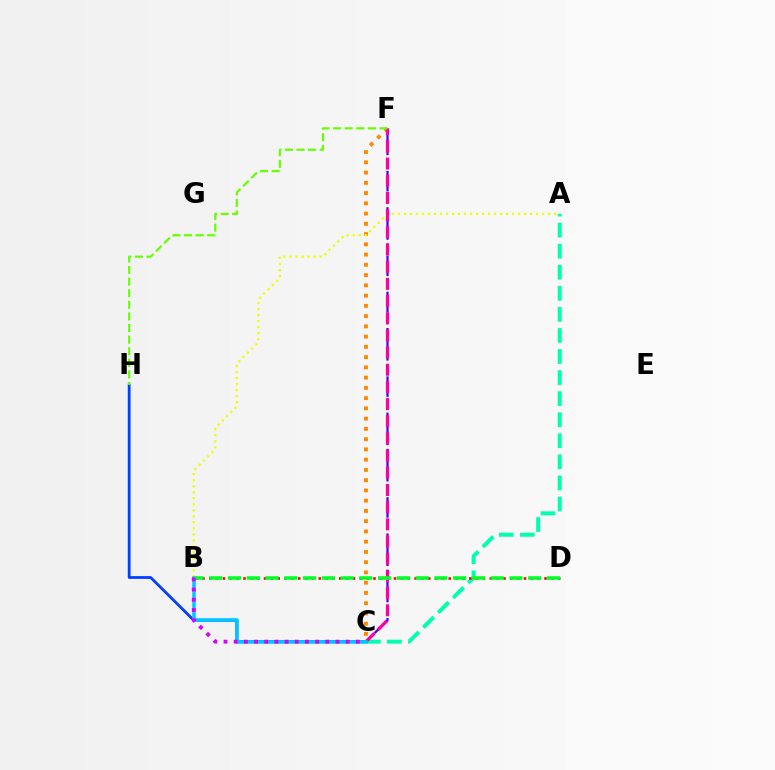{('C', 'F'): [{'color': '#4f00ff', 'line_style': 'dashed', 'thickness': 1.64}, {'color': '#ff8800', 'line_style': 'dotted', 'thickness': 2.79}, {'color': '#ff00a0', 'line_style': 'dashed', 'thickness': 2.33}], ('C', 'H'): [{'color': '#003fff', 'line_style': 'solid', 'thickness': 2.0}], ('A', 'C'): [{'color': '#00ffaf', 'line_style': 'dashed', 'thickness': 2.86}], ('B', 'D'): [{'color': '#ff0000', 'line_style': 'dotted', 'thickness': 1.86}, {'color': '#00ff27', 'line_style': 'dashed', 'thickness': 2.55}], ('A', 'B'): [{'color': '#eeff00', 'line_style': 'dotted', 'thickness': 1.63}], ('B', 'C'): [{'color': '#00c7ff', 'line_style': 'solid', 'thickness': 2.53}, {'color': '#d600ff', 'line_style': 'dotted', 'thickness': 2.77}], ('F', 'H'): [{'color': '#66ff00', 'line_style': 'dashed', 'thickness': 1.57}]}